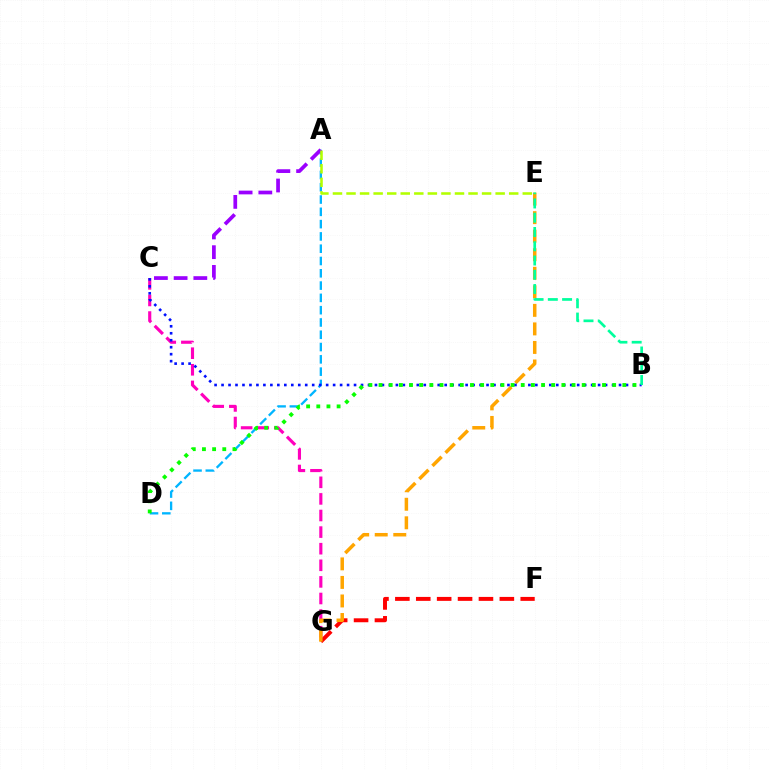{('C', 'G'): [{'color': '#ff00bd', 'line_style': 'dashed', 'thickness': 2.25}], ('F', 'G'): [{'color': '#ff0000', 'line_style': 'dashed', 'thickness': 2.84}], ('A', 'D'): [{'color': '#00b5ff', 'line_style': 'dashed', 'thickness': 1.67}], ('E', 'G'): [{'color': '#ffa500', 'line_style': 'dashed', 'thickness': 2.52}], ('B', 'C'): [{'color': '#0010ff', 'line_style': 'dotted', 'thickness': 1.89}], ('B', 'D'): [{'color': '#08ff00', 'line_style': 'dotted', 'thickness': 2.76}], ('A', 'C'): [{'color': '#9b00ff', 'line_style': 'dashed', 'thickness': 2.68}], ('B', 'E'): [{'color': '#00ff9d', 'line_style': 'dashed', 'thickness': 1.94}], ('A', 'E'): [{'color': '#b3ff00', 'line_style': 'dashed', 'thickness': 1.84}]}